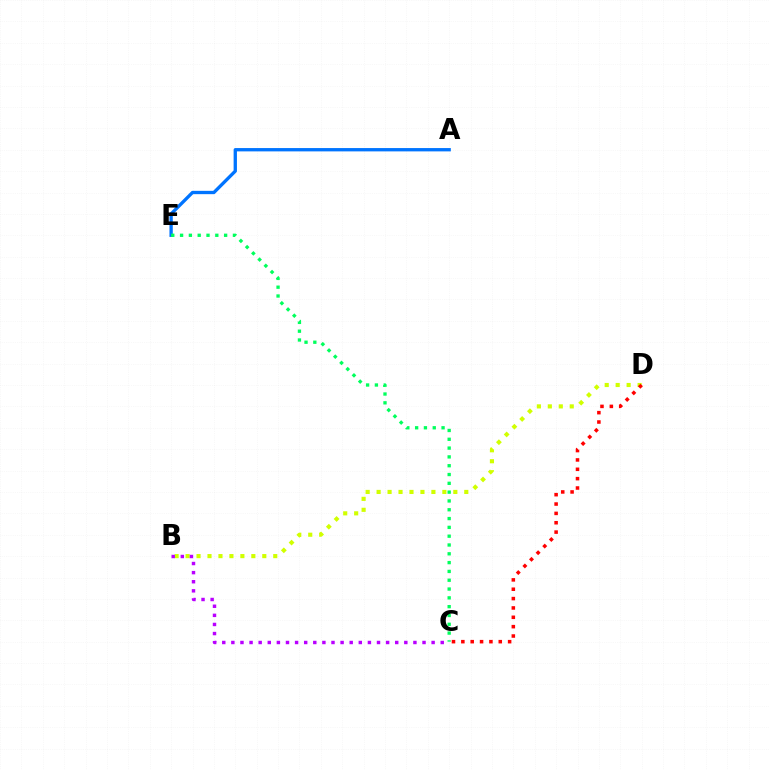{('A', 'E'): [{'color': '#0074ff', 'line_style': 'solid', 'thickness': 2.39}], ('B', 'D'): [{'color': '#d1ff00', 'line_style': 'dotted', 'thickness': 2.98}], ('C', 'E'): [{'color': '#00ff5c', 'line_style': 'dotted', 'thickness': 2.39}], ('B', 'C'): [{'color': '#b900ff', 'line_style': 'dotted', 'thickness': 2.47}], ('C', 'D'): [{'color': '#ff0000', 'line_style': 'dotted', 'thickness': 2.54}]}